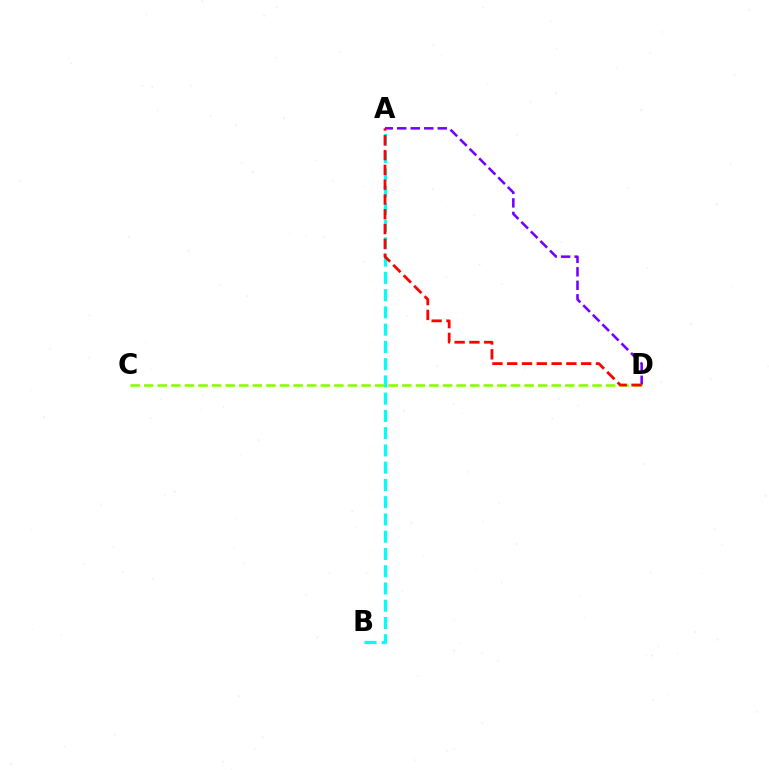{('A', 'B'): [{'color': '#00fff6', 'line_style': 'dashed', 'thickness': 2.34}], ('A', 'D'): [{'color': '#7200ff', 'line_style': 'dashed', 'thickness': 1.83}, {'color': '#ff0000', 'line_style': 'dashed', 'thickness': 2.01}], ('C', 'D'): [{'color': '#84ff00', 'line_style': 'dashed', 'thickness': 1.85}]}